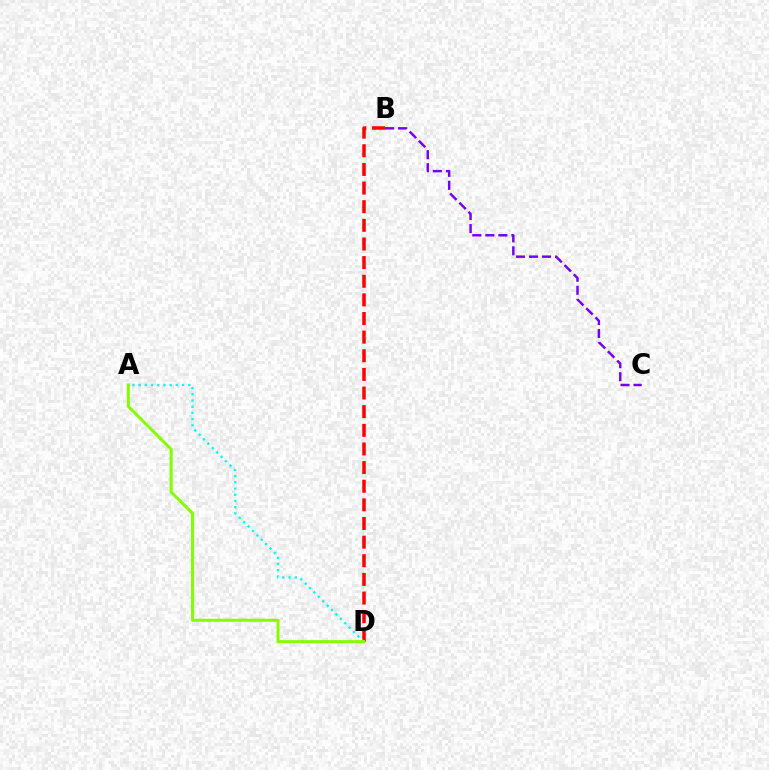{('B', 'D'): [{'color': '#ff0000', 'line_style': 'dashed', 'thickness': 2.53}], ('A', 'D'): [{'color': '#00fff6', 'line_style': 'dotted', 'thickness': 1.69}, {'color': '#84ff00', 'line_style': 'solid', 'thickness': 2.19}], ('B', 'C'): [{'color': '#7200ff', 'line_style': 'dashed', 'thickness': 1.77}]}